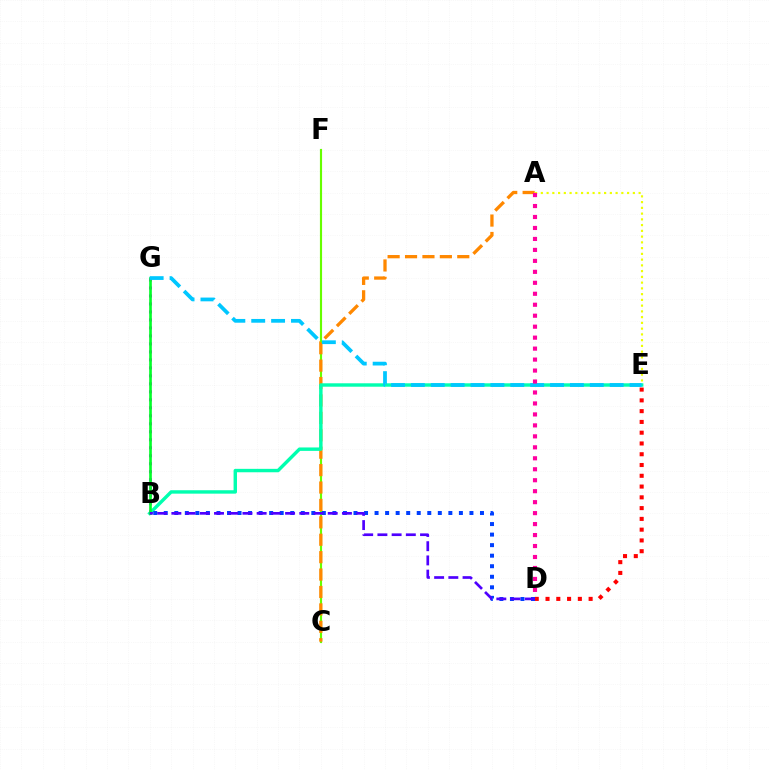{('B', 'G'): [{'color': '#d600ff', 'line_style': 'dotted', 'thickness': 2.17}, {'color': '#00ff27', 'line_style': 'solid', 'thickness': 1.91}], ('C', 'F'): [{'color': '#66ff00', 'line_style': 'solid', 'thickness': 1.55}], ('A', 'C'): [{'color': '#ff8800', 'line_style': 'dashed', 'thickness': 2.37}], ('A', 'E'): [{'color': '#eeff00', 'line_style': 'dotted', 'thickness': 1.56}], ('B', 'E'): [{'color': '#00ffaf', 'line_style': 'solid', 'thickness': 2.46}], ('D', 'E'): [{'color': '#ff0000', 'line_style': 'dotted', 'thickness': 2.93}], ('E', 'G'): [{'color': '#00c7ff', 'line_style': 'dashed', 'thickness': 2.7}], ('A', 'D'): [{'color': '#ff00a0', 'line_style': 'dotted', 'thickness': 2.98}], ('B', 'D'): [{'color': '#003fff', 'line_style': 'dotted', 'thickness': 2.86}, {'color': '#4f00ff', 'line_style': 'dashed', 'thickness': 1.93}]}